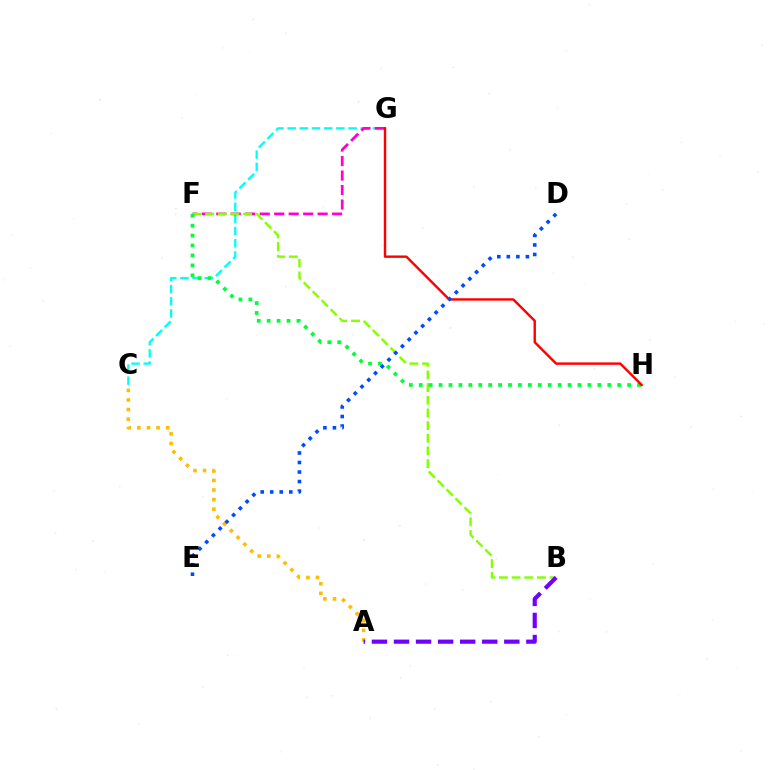{('A', 'C'): [{'color': '#ffbd00', 'line_style': 'dotted', 'thickness': 2.61}], ('C', 'G'): [{'color': '#00fff6', 'line_style': 'dashed', 'thickness': 1.66}], ('F', 'G'): [{'color': '#ff00cf', 'line_style': 'dashed', 'thickness': 1.97}], ('B', 'F'): [{'color': '#84ff00', 'line_style': 'dashed', 'thickness': 1.72}], ('F', 'H'): [{'color': '#00ff39', 'line_style': 'dotted', 'thickness': 2.7}], ('A', 'B'): [{'color': '#7200ff', 'line_style': 'dashed', 'thickness': 3.0}], ('G', 'H'): [{'color': '#ff0000', 'line_style': 'solid', 'thickness': 1.74}], ('D', 'E'): [{'color': '#004bff', 'line_style': 'dotted', 'thickness': 2.59}]}